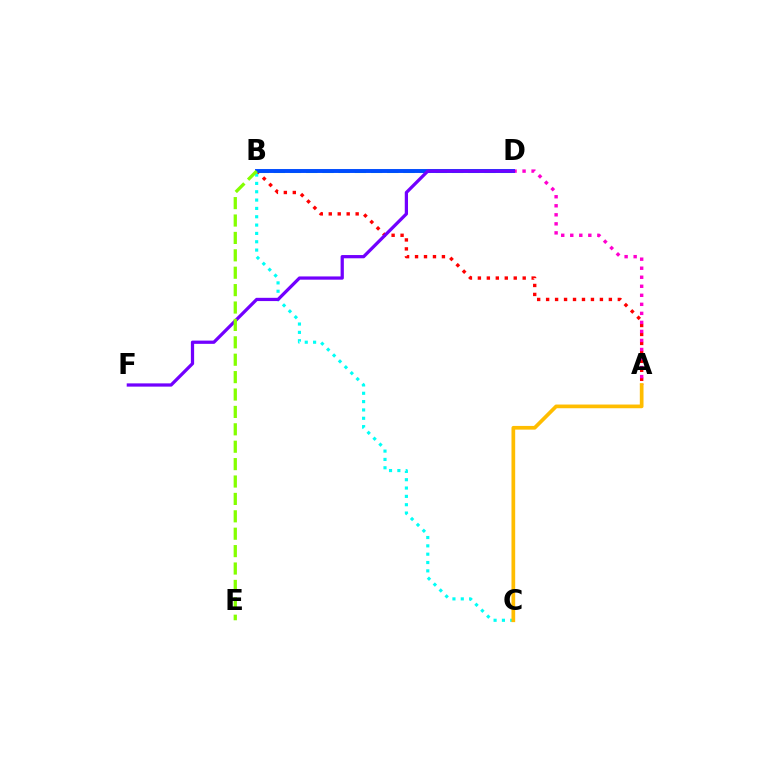{('B', 'D'): [{'color': '#00ff39', 'line_style': 'dashed', 'thickness': 2.2}, {'color': '#004bff', 'line_style': 'solid', 'thickness': 2.82}], ('A', 'B'): [{'color': '#ff0000', 'line_style': 'dotted', 'thickness': 2.44}], ('A', 'D'): [{'color': '#ff00cf', 'line_style': 'dotted', 'thickness': 2.45}], ('B', 'C'): [{'color': '#00fff6', 'line_style': 'dotted', 'thickness': 2.26}], ('A', 'C'): [{'color': '#ffbd00', 'line_style': 'solid', 'thickness': 2.66}], ('D', 'F'): [{'color': '#7200ff', 'line_style': 'solid', 'thickness': 2.34}], ('B', 'E'): [{'color': '#84ff00', 'line_style': 'dashed', 'thickness': 2.36}]}